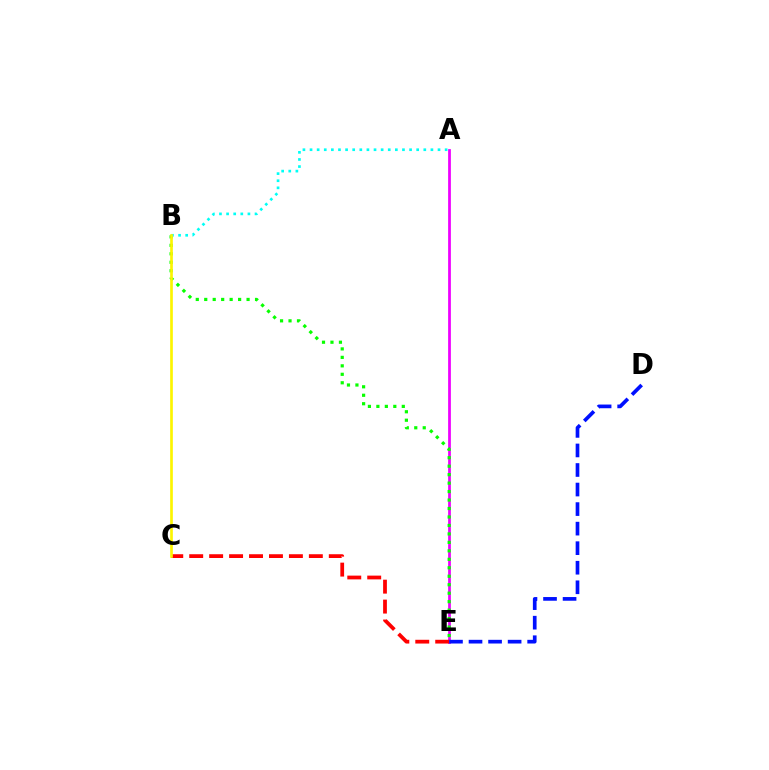{('A', 'E'): [{'color': '#ee00ff', 'line_style': 'solid', 'thickness': 1.99}], ('B', 'E'): [{'color': '#08ff00', 'line_style': 'dotted', 'thickness': 2.3}], ('C', 'E'): [{'color': '#ff0000', 'line_style': 'dashed', 'thickness': 2.71}], ('A', 'B'): [{'color': '#00fff6', 'line_style': 'dotted', 'thickness': 1.93}], ('D', 'E'): [{'color': '#0010ff', 'line_style': 'dashed', 'thickness': 2.66}], ('B', 'C'): [{'color': '#fcf500', 'line_style': 'solid', 'thickness': 1.93}]}